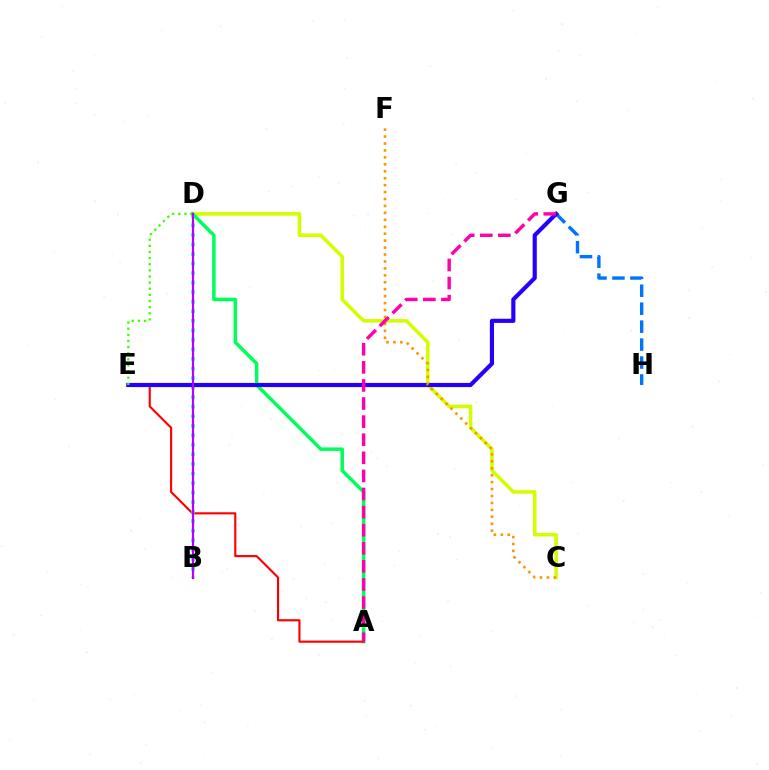{('C', 'D'): [{'color': '#d1ff00', 'line_style': 'solid', 'thickness': 2.57}], ('A', 'D'): [{'color': '#00ff5c', 'line_style': 'solid', 'thickness': 2.52}], ('A', 'E'): [{'color': '#ff0000', 'line_style': 'solid', 'thickness': 1.54}], ('G', 'H'): [{'color': '#0074ff', 'line_style': 'dashed', 'thickness': 2.44}], ('B', 'D'): [{'color': '#00fff6', 'line_style': 'dotted', 'thickness': 2.59}, {'color': '#b900ff', 'line_style': 'solid', 'thickness': 1.59}], ('E', 'G'): [{'color': '#2500ff', 'line_style': 'solid', 'thickness': 2.99}], ('C', 'F'): [{'color': '#ff9400', 'line_style': 'dotted', 'thickness': 1.88}], ('D', 'E'): [{'color': '#3dff00', 'line_style': 'dotted', 'thickness': 1.67}], ('A', 'G'): [{'color': '#ff00ac', 'line_style': 'dashed', 'thickness': 2.46}]}